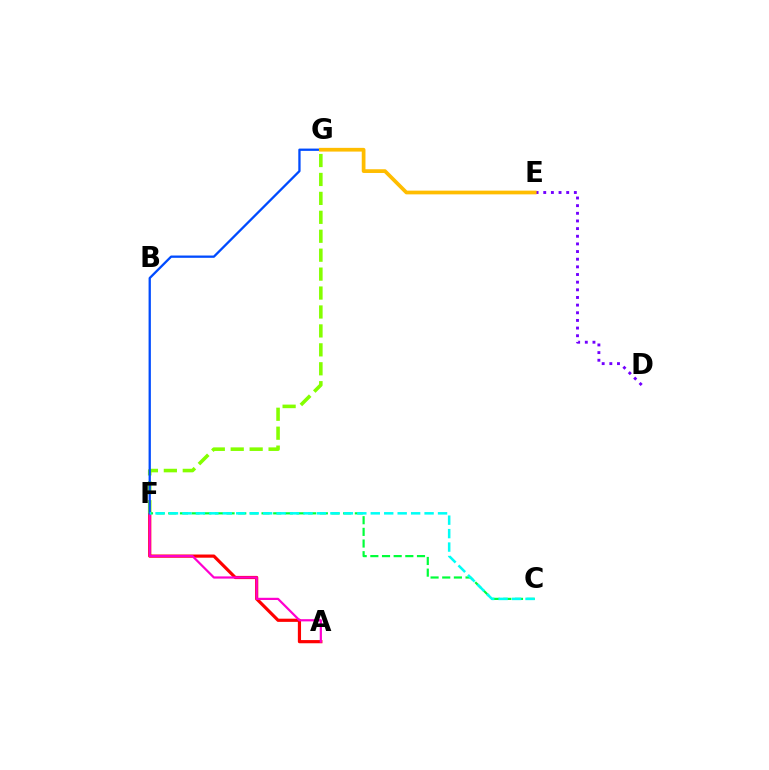{('A', 'F'): [{'color': '#ff0000', 'line_style': 'solid', 'thickness': 2.29}, {'color': '#ff00cf', 'line_style': 'solid', 'thickness': 1.59}], ('F', 'G'): [{'color': '#84ff00', 'line_style': 'dashed', 'thickness': 2.57}, {'color': '#004bff', 'line_style': 'solid', 'thickness': 1.65}], ('C', 'F'): [{'color': '#00ff39', 'line_style': 'dashed', 'thickness': 1.58}, {'color': '#00fff6', 'line_style': 'dashed', 'thickness': 1.83}], ('D', 'E'): [{'color': '#7200ff', 'line_style': 'dotted', 'thickness': 2.08}], ('E', 'G'): [{'color': '#ffbd00', 'line_style': 'solid', 'thickness': 2.68}]}